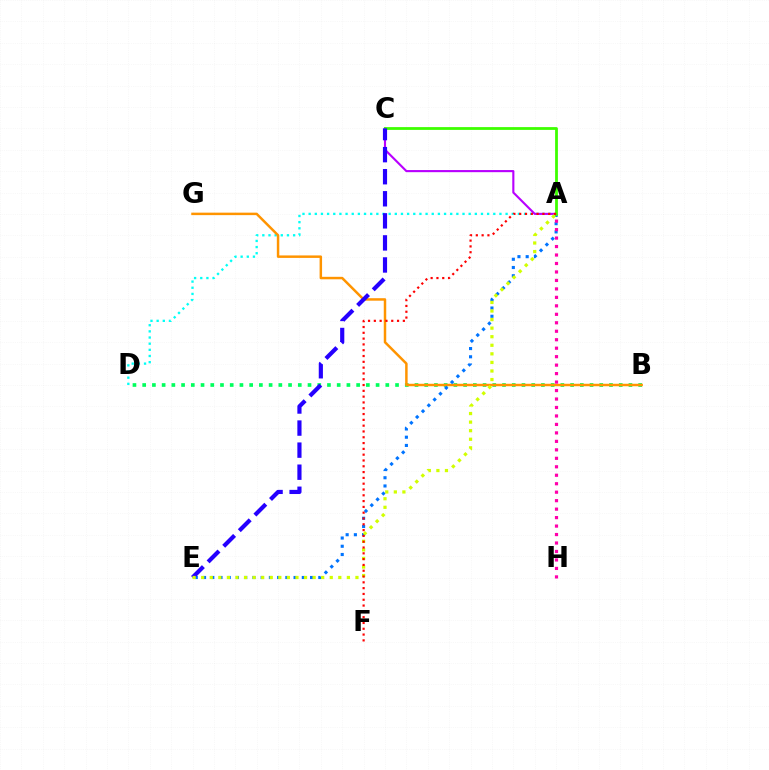{('B', 'D'): [{'color': '#00ff5c', 'line_style': 'dotted', 'thickness': 2.64}], ('A', 'D'): [{'color': '#00fff6', 'line_style': 'dotted', 'thickness': 1.67}], ('B', 'G'): [{'color': '#ff9400', 'line_style': 'solid', 'thickness': 1.79}], ('A', 'E'): [{'color': '#0074ff', 'line_style': 'dotted', 'thickness': 2.24}, {'color': '#d1ff00', 'line_style': 'dotted', 'thickness': 2.33}], ('A', 'C'): [{'color': '#b900ff', 'line_style': 'solid', 'thickness': 1.53}, {'color': '#3dff00', 'line_style': 'solid', 'thickness': 2.01}], ('A', 'H'): [{'color': '#ff00ac', 'line_style': 'dotted', 'thickness': 2.3}], ('C', 'E'): [{'color': '#2500ff', 'line_style': 'dashed', 'thickness': 3.0}], ('A', 'F'): [{'color': '#ff0000', 'line_style': 'dotted', 'thickness': 1.58}]}